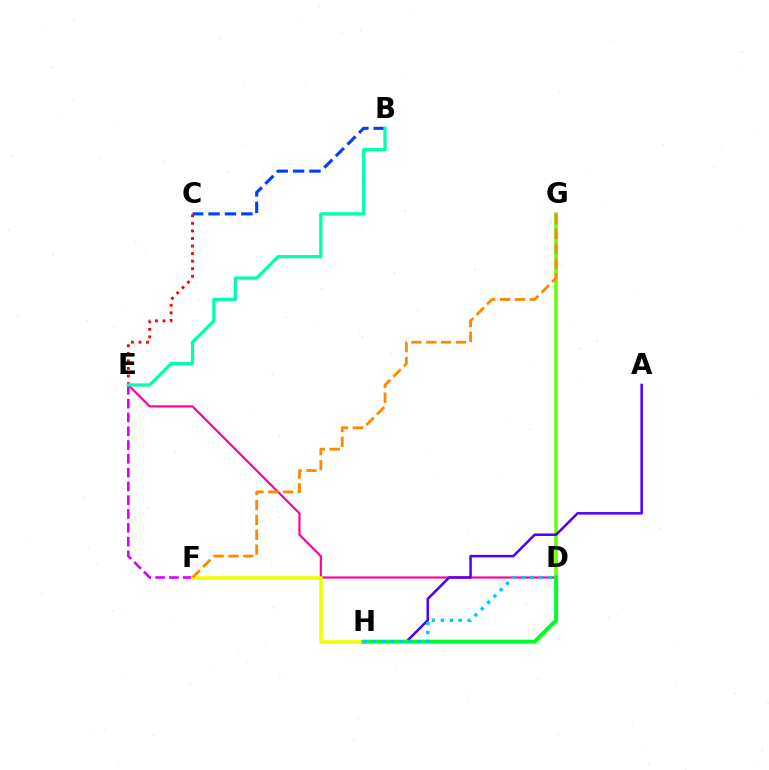{('B', 'C'): [{'color': '#003fff', 'line_style': 'dashed', 'thickness': 2.23}], ('D', 'G'): [{'color': '#66ff00', 'line_style': 'solid', 'thickness': 2.55}], ('D', 'E'): [{'color': '#ff00a0', 'line_style': 'solid', 'thickness': 1.57}], ('E', 'F'): [{'color': '#d600ff', 'line_style': 'dashed', 'thickness': 1.87}], ('F', 'H'): [{'color': '#eeff00', 'line_style': 'solid', 'thickness': 2.61}], ('C', 'E'): [{'color': '#ff0000', 'line_style': 'dotted', 'thickness': 2.06}], ('A', 'H'): [{'color': '#4f00ff', 'line_style': 'solid', 'thickness': 1.82}], ('B', 'E'): [{'color': '#00ffaf', 'line_style': 'solid', 'thickness': 2.35}], ('F', 'G'): [{'color': '#ff8800', 'line_style': 'dashed', 'thickness': 2.02}], ('D', 'H'): [{'color': '#00ff27', 'line_style': 'solid', 'thickness': 2.85}, {'color': '#00c7ff', 'line_style': 'dotted', 'thickness': 2.43}]}